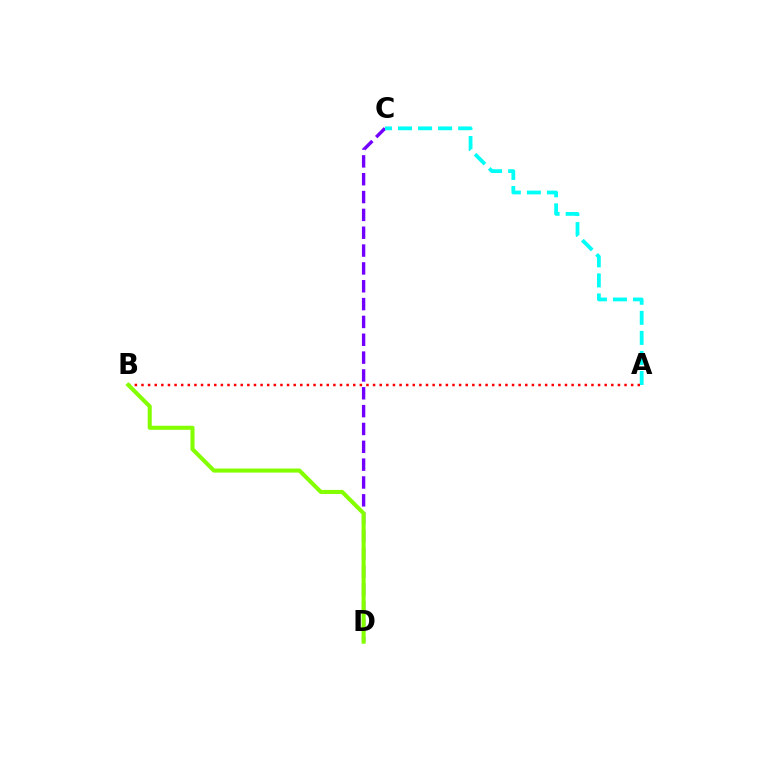{('C', 'D'): [{'color': '#7200ff', 'line_style': 'dashed', 'thickness': 2.42}], ('A', 'C'): [{'color': '#00fff6', 'line_style': 'dashed', 'thickness': 2.72}], ('A', 'B'): [{'color': '#ff0000', 'line_style': 'dotted', 'thickness': 1.8}], ('B', 'D'): [{'color': '#84ff00', 'line_style': 'solid', 'thickness': 2.93}]}